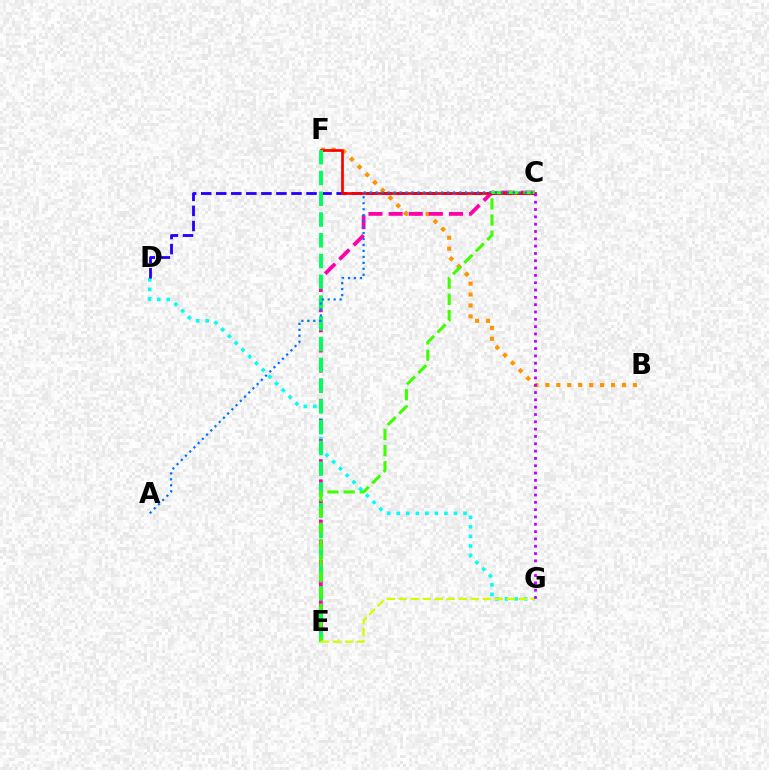{('D', 'G'): [{'color': '#00fff6', 'line_style': 'dotted', 'thickness': 2.59}], ('C', 'D'): [{'color': '#2500ff', 'line_style': 'dashed', 'thickness': 2.04}], ('B', 'F'): [{'color': '#ff9400', 'line_style': 'dotted', 'thickness': 2.97}], ('C', 'E'): [{'color': '#ff00ac', 'line_style': 'dashed', 'thickness': 2.74}, {'color': '#3dff00', 'line_style': 'dashed', 'thickness': 2.2}], ('C', 'F'): [{'color': '#ff0000', 'line_style': 'solid', 'thickness': 1.94}], ('E', 'F'): [{'color': '#00ff5c', 'line_style': 'dashed', 'thickness': 2.82}], ('A', 'C'): [{'color': '#0074ff', 'line_style': 'dotted', 'thickness': 1.62}], ('E', 'G'): [{'color': '#d1ff00', 'line_style': 'dashed', 'thickness': 1.63}], ('C', 'G'): [{'color': '#b900ff', 'line_style': 'dotted', 'thickness': 1.99}]}